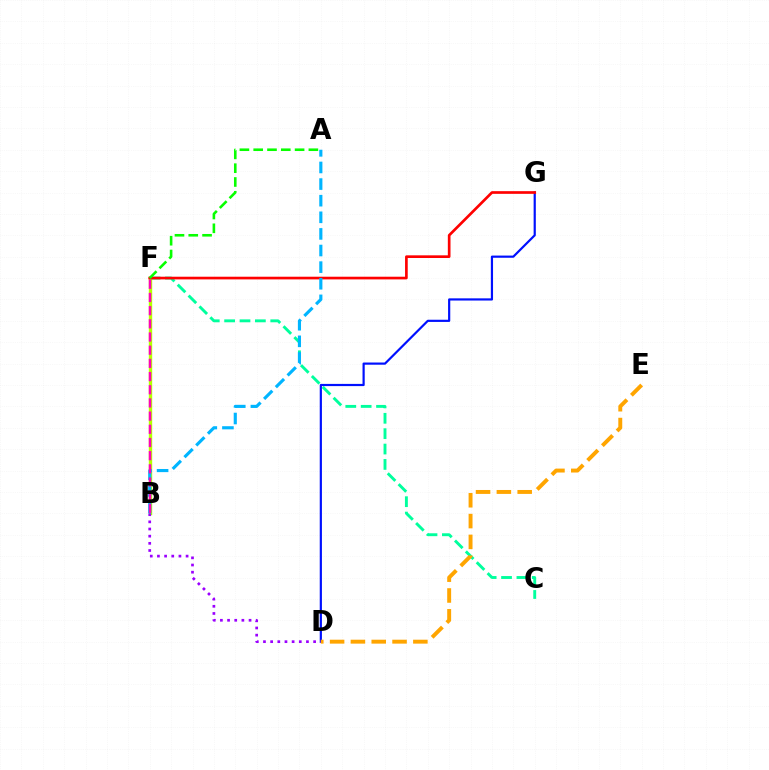{('C', 'F'): [{'color': '#00ff9d', 'line_style': 'dashed', 'thickness': 2.09}], ('B', 'F'): [{'color': '#b3ff00', 'line_style': 'solid', 'thickness': 2.44}, {'color': '#ff00bd', 'line_style': 'dashed', 'thickness': 1.79}], ('D', 'G'): [{'color': '#0010ff', 'line_style': 'solid', 'thickness': 1.58}], ('F', 'G'): [{'color': '#ff0000', 'line_style': 'solid', 'thickness': 1.93}], ('B', 'D'): [{'color': '#9b00ff', 'line_style': 'dotted', 'thickness': 1.95}], ('A', 'F'): [{'color': '#08ff00', 'line_style': 'dashed', 'thickness': 1.87}], ('A', 'B'): [{'color': '#00b5ff', 'line_style': 'dashed', 'thickness': 2.26}], ('D', 'E'): [{'color': '#ffa500', 'line_style': 'dashed', 'thickness': 2.83}]}